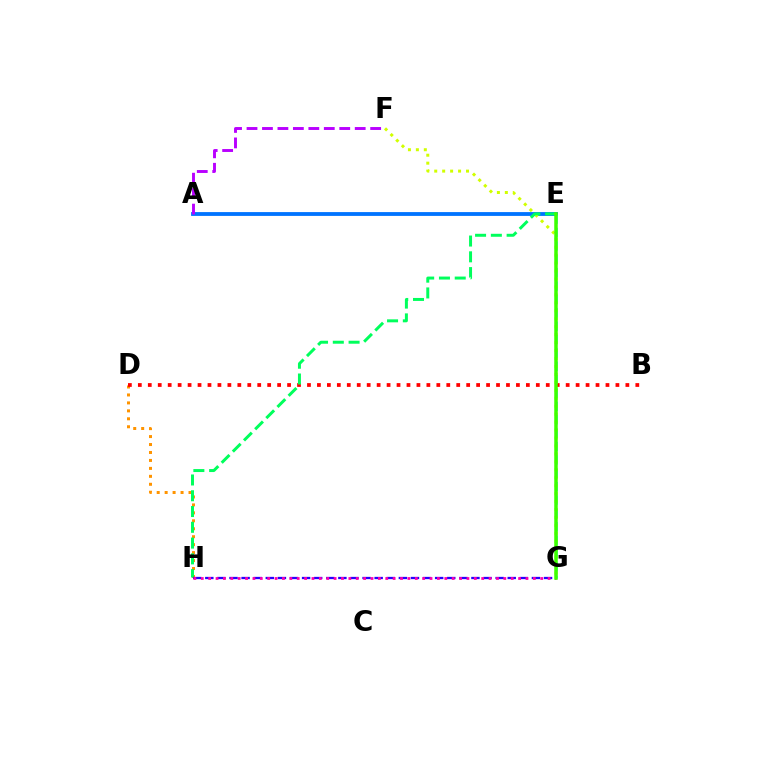{('A', 'E'): [{'color': '#0074ff', 'line_style': 'solid', 'thickness': 2.74}], ('D', 'H'): [{'color': '#ff9400', 'line_style': 'dotted', 'thickness': 2.16}], ('E', 'G'): [{'color': '#00fff6', 'line_style': 'dashed', 'thickness': 1.82}, {'color': '#3dff00', 'line_style': 'solid', 'thickness': 2.52}], ('B', 'D'): [{'color': '#ff0000', 'line_style': 'dotted', 'thickness': 2.7}], ('F', 'G'): [{'color': '#d1ff00', 'line_style': 'dotted', 'thickness': 2.16}], ('E', 'H'): [{'color': '#00ff5c', 'line_style': 'dashed', 'thickness': 2.14}], ('G', 'H'): [{'color': '#2500ff', 'line_style': 'dashed', 'thickness': 1.64}, {'color': '#ff00ac', 'line_style': 'dotted', 'thickness': 2.0}], ('A', 'F'): [{'color': '#b900ff', 'line_style': 'dashed', 'thickness': 2.1}]}